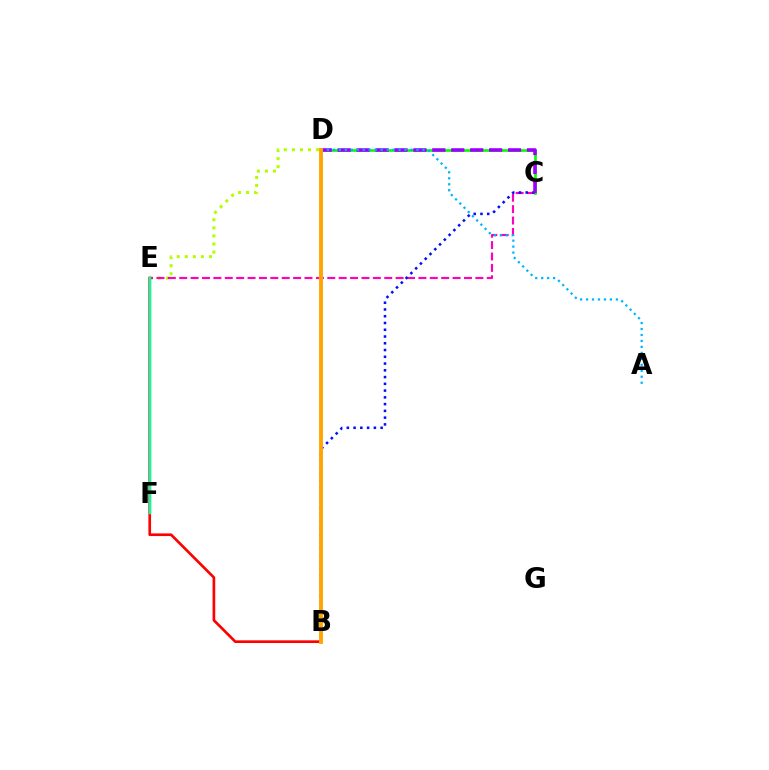{('D', 'E'): [{'color': '#b3ff00', 'line_style': 'dotted', 'thickness': 2.19}], ('C', 'E'): [{'color': '#ff00bd', 'line_style': 'dashed', 'thickness': 1.55}], ('C', 'D'): [{'color': '#08ff00', 'line_style': 'solid', 'thickness': 1.94}, {'color': '#9b00ff', 'line_style': 'dashed', 'thickness': 2.57}], ('B', 'C'): [{'color': '#0010ff', 'line_style': 'dotted', 'thickness': 1.84}], ('B', 'E'): [{'color': '#ff0000', 'line_style': 'solid', 'thickness': 1.92}], ('E', 'F'): [{'color': '#00ff9d', 'line_style': 'solid', 'thickness': 1.79}], ('A', 'D'): [{'color': '#00b5ff', 'line_style': 'dotted', 'thickness': 1.62}], ('B', 'D'): [{'color': '#ffa500', 'line_style': 'solid', 'thickness': 2.78}]}